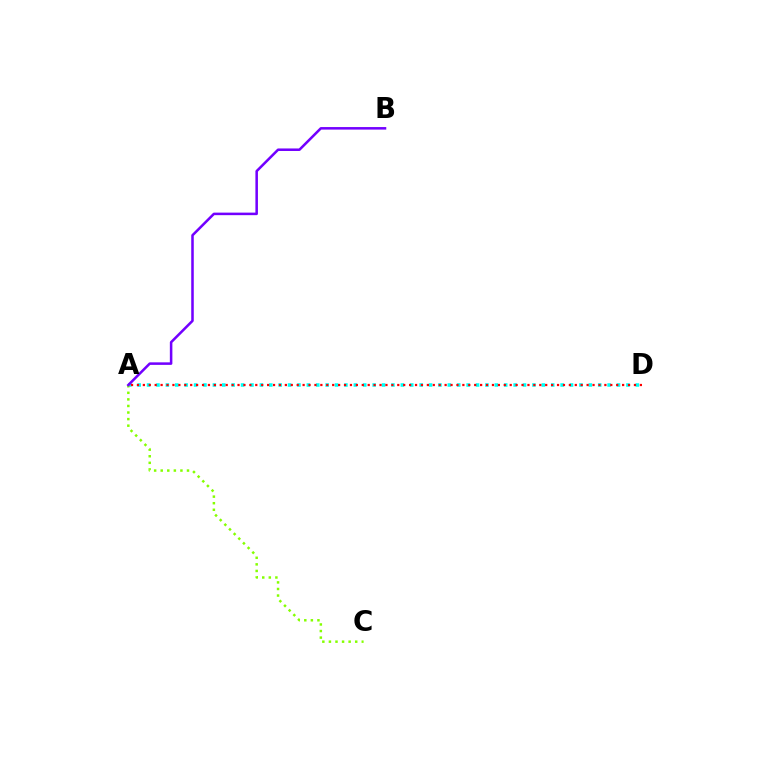{('A', 'D'): [{'color': '#00fff6', 'line_style': 'dotted', 'thickness': 2.55}, {'color': '#ff0000', 'line_style': 'dotted', 'thickness': 1.61}], ('A', 'C'): [{'color': '#84ff00', 'line_style': 'dotted', 'thickness': 1.79}], ('A', 'B'): [{'color': '#7200ff', 'line_style': 'solid', 'thickness': 1.83}]}